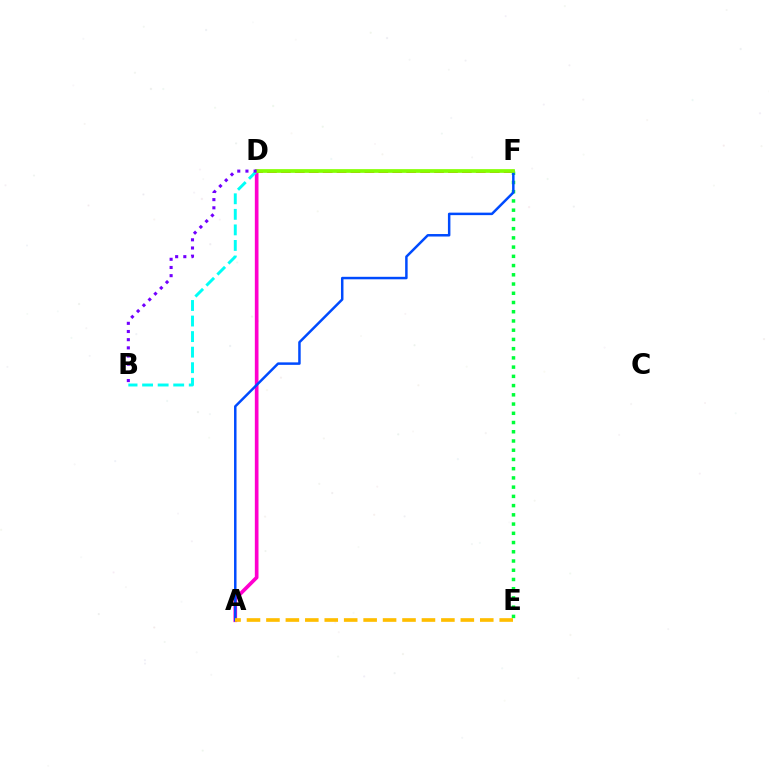{('E', 'F'): [{'color': '#00ff39', 'line_style': 'dotted', 'thickness': 2.51}], ('A', 'D'): [{'color': '#ff00cf', 'line_style': 'solid', 'thickness': 2.64}], ('B', 'D'): [{'color': '#00fff6', 'line_style': 'dashed', 'thickness': 2.11}, {'color': '#7200ff', 'line_style': 'dotted', 'thickness': 2.22}], ('D', 'F'): [{'color': '#ff0000', 'line_style': 'dashed', 'thickness': 1.89}, {'color': '#84ff00', 'line_style': 'solid', 'thickness': 2.67}], ('A', 'F'): [{'color': '#004bff', 'line_style': 'solid', 'thickness': 1.79}], ('A', 'E'): [{'color': '#ffbd00', 'line_style': 'dashed', 'thickness': 2.64}]}